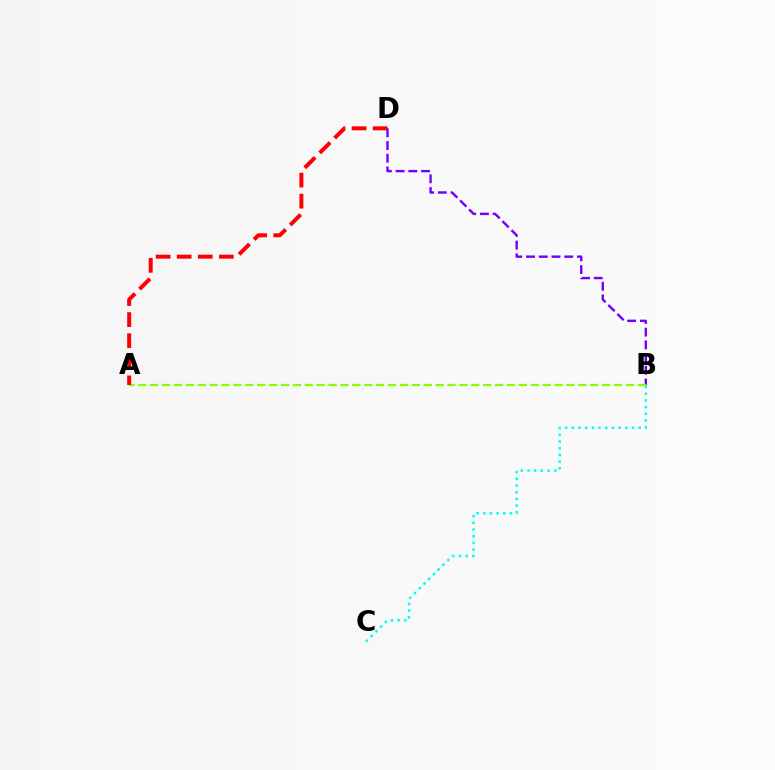{('B', 'D'): [{'color': '#7200ff', 'line_style': 'dashed', 'thickness': 1.73}], ('A', 'B'): [{'color': '#84ff00', 'line_style': 'dashed', 'thickness': 1.62}], ('A', 'D'): [{'color': '#ff0000', 'line_style': 'dashed', 'thickness': 2.86}], ('B', 'C'): [{'color': '#00fff6', 'line_style': 'dotted', 'thickness': 1.82}]}